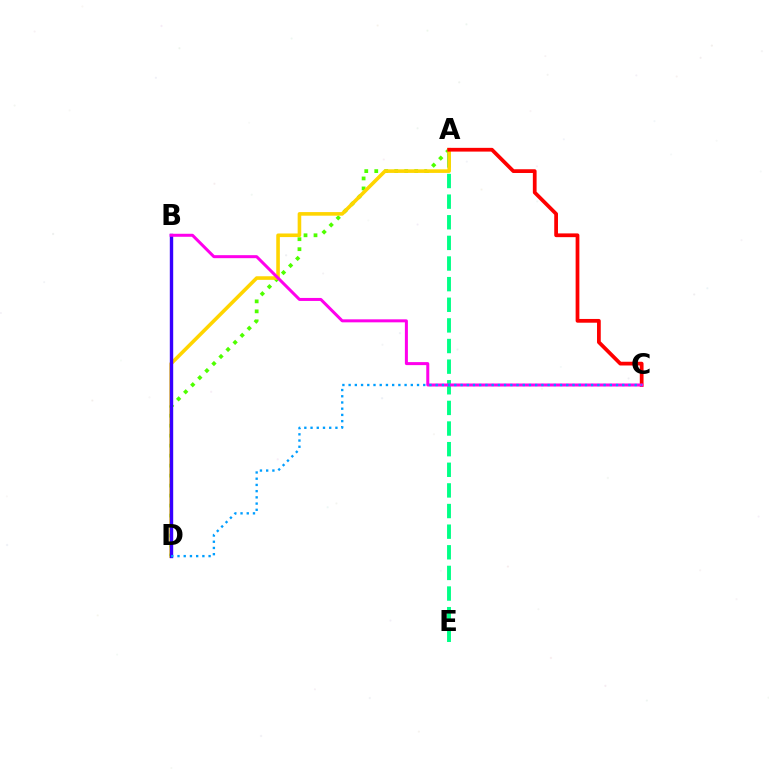{('A', 'E'): [{'color': '#00ff86', 'line_style': 'dashed', 'thickness': 2.8}], ('A', 'D'): [{'color': '#4fff00', 'line_style': 'dotted', 'thickness': 2.71}, {'color': '#ffd500', 'line_style': 'solid', 'thickness': 2.59}], ('A', 'C'): [{'color': '#ff0000', 'line_style': 'solid', 'thickness': 2.7}], ('B', 'D'): [{'color': '#3700ff', 'line_style': 'solid', 'thickness': 2.44}], ('B', 'C'): [{'color': '#ff00ed', 'line_style': 'solid', 'thickness': 2.17}], ('C', 'D'): [{'color': '#009eff', 'line_style': 'dotted', 'thickness': 1.69}]}